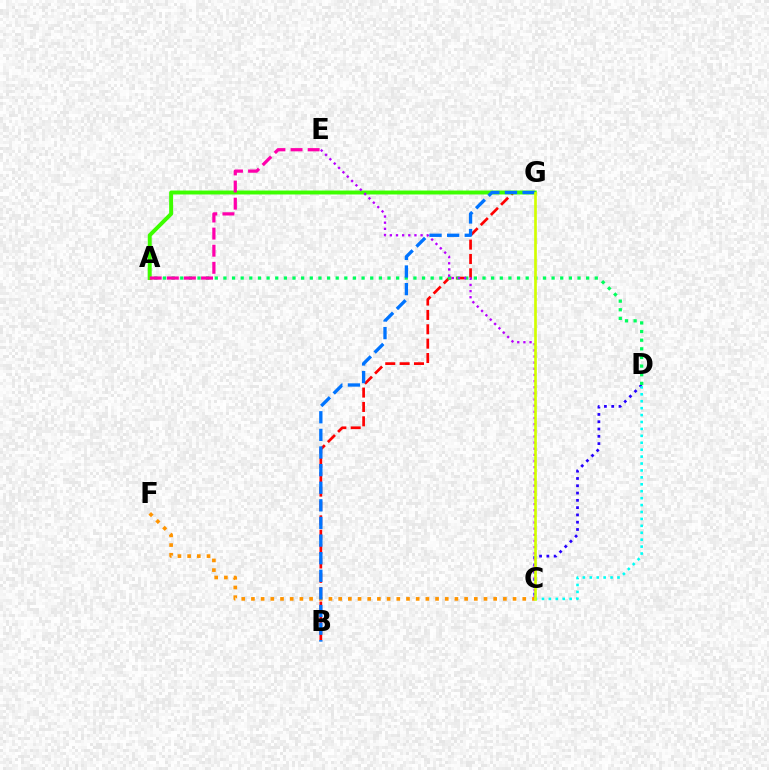{('C', 'D'): [{'color': '#2500ff', 'line_style': 'dotted', 'thickness': 1.98}, {'color': '#00fff6', 'line_style': 'dotted', 'thickness': 1.88}], ('B', 'G'): [{'color': '#ff0000', 'line_style': 'dashed', 'thickness': 1.95}, {'color': '#0074ff', 'line_style': 'dashed', 'thickness': 2.39}], ('C', 'F'): [{'color': '#ff9400', 'line_style': 'dotted', 'thickness': 2.63}], ('A', 'G'): [{'color': '#3dff00', 'line_style': 'solid', 'thickness': 2.84}], ('A', 'D'): [{'color': '#00ff5c', 'line_style': 'dotted', 'thickness': 2.35}], ('A', 'E'): [{'color': '#ff00ac', 'line_style': 'dashed', 'thickness': 2.32}], ('C', 'E'): [{'color': '#b900ff', 'line_style': 'dotted', 'thickness': 1.67}], ('C', 'G'): [{'color': '#d1ff00', 'line_style': 'solid', 'thickness': 1.92}]}